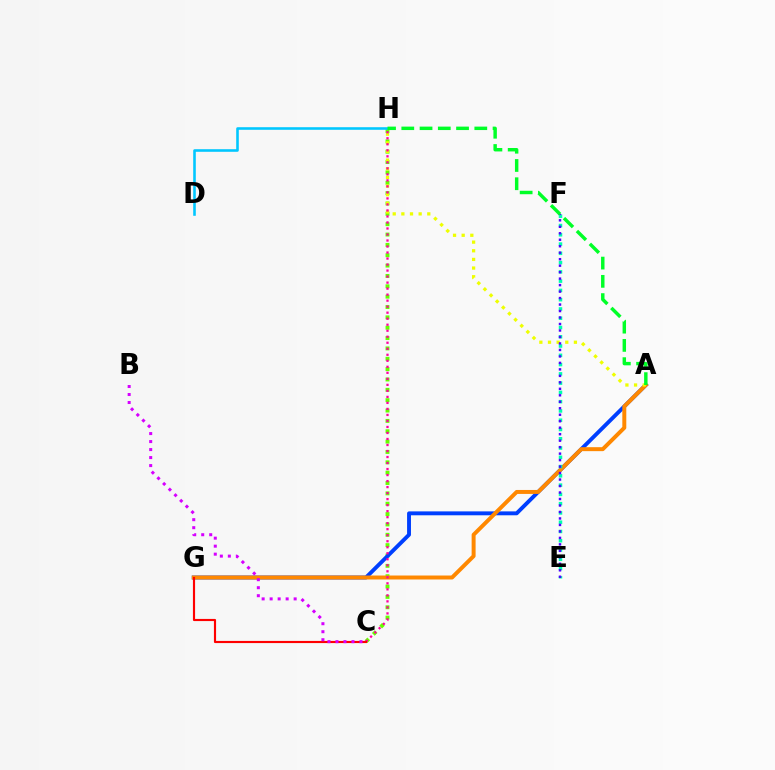{('C', 'H'): [{'color': '#66ff00', 'line_style': 'dotted', 'thickness': 2.81}, {'color': '#ff00a0', 'line_style': 'dotted', 'thickness': 1.63}], ('A', 'G'): [{'color': '#003fff', 'line_style': 'solid', 'thickness': 2.81}, {'color': '#ff8800', 'line_style': 'solid', 'thickness': 2.86}], ('A', 'H'): [{'color': '#eeff00', 'line_style': 'dotted', 'thickness': 2.35}, {'color': '#00ff27', 'line_style': 'dashed', 'thickness': 2.48}], ('D', 'H'): [{'color': '#00c7ff', 'line_style': 'solid', 'thickness': 1.86}], ('E', 'F'): [{'color': '#00ffaf', 'line_style': 'dotted', 'thickness': 2.52}, {'color': '#4f00ff', 'line_style': 'dotted', 'thickness': 1.76}], ('C', 'G'): [{'color': '#ff0000', 'line_style': 'solid', 'thickness': 1.54}], ('B', 'C'): [{'color': '#d600ff', 'line_style': 'dotted', 'thickness': 2.17}]}